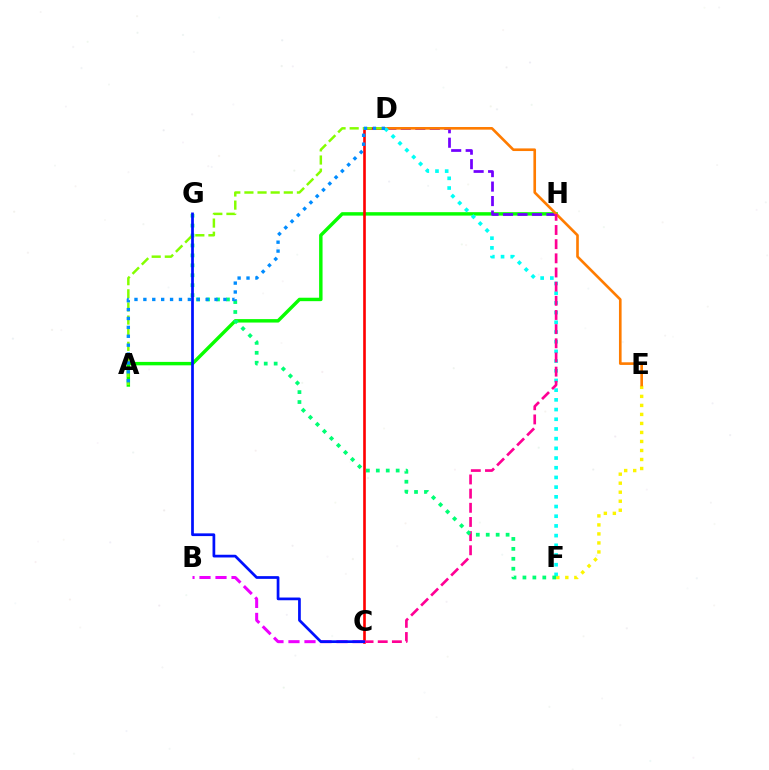{('A', 'H'): [{'color': '#08ff00', 'line_style': 'solid', 'thickness': 2.47}], ('E', 'F'): [{'color': '#fcf500', 'line_style': 'dotted', 'thickness': 2.45}], ('D', 'H'): [{'color': '#7200ff', 'line_style': 'dashed', 'thickness': 1.97}], ('C', 'D'): [{'color': '#ff0000', 'line_style': 'solid', 'thickness': 1.9}], ('D', 'E'): [{'color': '#ff7c00', 'line_style': 'solid', 'thickness': 1.9}], ('B', 'C'): [{'color': '#ee00ff', 'line_style': 'dashed', 'thickness': 2.18}], ('D', 'F'): [{'color': '#00fff6', 'line_style': 'dotted', 'thickness': 2.63}], ('C', 'H'): [{'color': '#ff0094', 'line_style': 'dashed', 'thickness': 1.92}], ('F', 'G'): [{'color': '#00ff74', 'line_style': 'dotted', 'thickness': 2.7}], ('A', 'D'): [{'color': '#84ff00', 'line_style': 'dashed', 'thickness': 1.78}, {'color': '#008cff', 'line_style': 'dotted', 'thickness': 2.42}], ('C', 'G'): [{'color': '#0010ff', 'line_style': 'solid', 'thickness': 1.96}]}